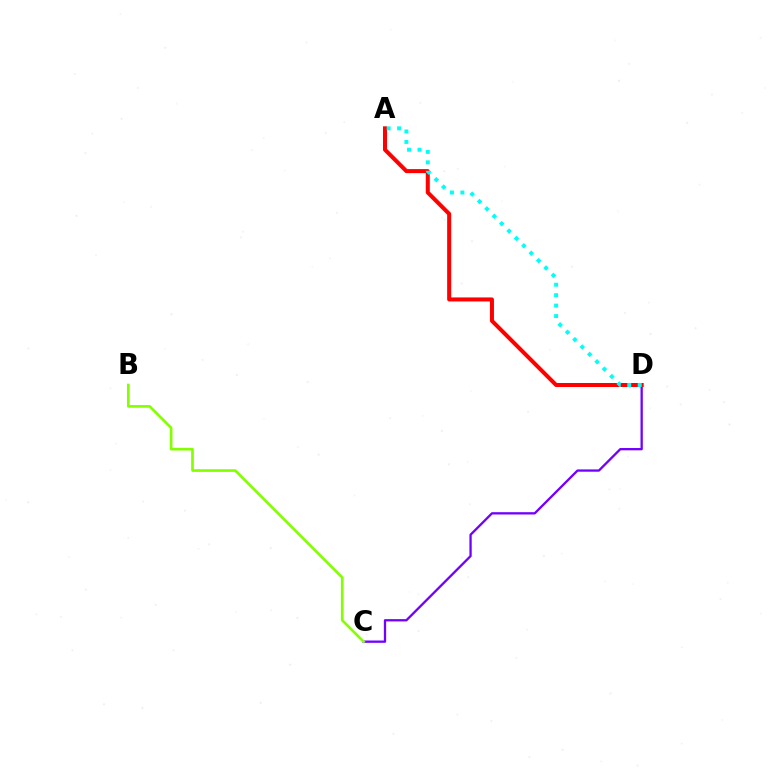{('C', 'D'): [{'color': '#7200ff', 'line_style': 'solid', 'thickness': 1.66}], ('A', 'D'): [{'color': '#ff0000', 'line_style': 'solid', 'thickness': 2.9}, {'color': '#00fff6', 'line_style': 'dotted', 'thickness': 2.84}], ('B', 'C'): [{'color': '#84ff00', 'line_style': 'solid', 'thickness': 1.91}]}